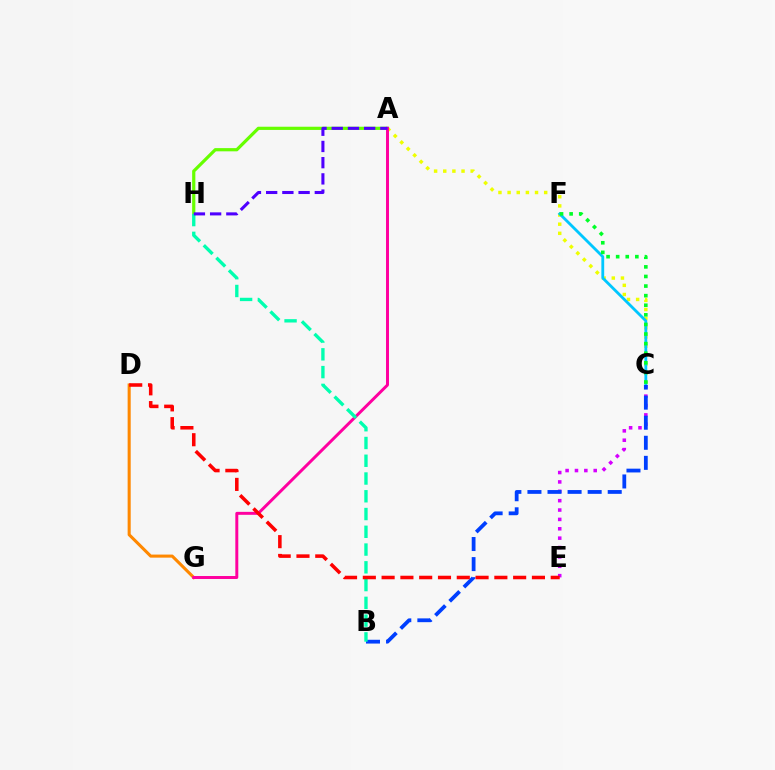{('A', 'C'): [{'color': '#eeff00', 'line_style': 'dotted', 'thickness': 2.48}], ('C', 'F'): [{'color': '#00c7ff', 'line_style': 'solid', 'thickness': 2.03}, {'color': '#00ff27', 'line_style': 'dotted', 'thickness': 2.61}], ('D', 'G'): [{'color': '#ff8800', 'line_style': 'solid', 'thickness': 2.21}], ('A', 'H'): [{'color': '#66ff00', 'line_style': 'solid', 'thickness': 2.31}, {'color': '#4f00ff', 'line_style': 'dashed', 'thickness': 2.2}], ('C', 'E'): [{'color': '#d600ff', 'line_style': 'dotted', 'thickness': 2.55}], ('B', 'C'): [{'color': '#003fff', 'line_style': 'dashed', 'thickness': 2.73}], ('A', 'G'): [{'color': '#ff00a0', 'line_style': 'solid', 'thickness': 2.13}], ('B', 'H'): [{'color': '#00ffaf', 'line_style': 'dashed', 'thickness': 2.41}], ('D', 'E'): [{'color': '#ff0000', 'line_style': 'dashed', 'thickness': 2.55}]}